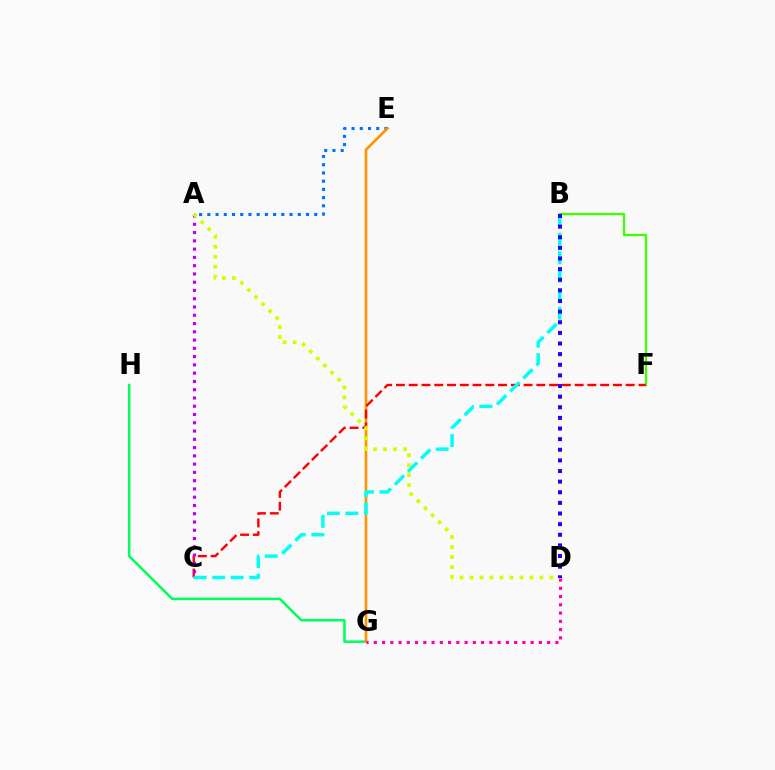{('B', 'F'): [{'color': '#3dff00', 'line_style': 'solid', 'thickness': 1.65}], ('A', 'E'): [{'color': '#0074ff', 'line_style': 'dotted', 'thickness': 2.23}], ('G', 'H'): [{'color': '#00ff5c', 'line_style': 'solid', 'thickness': 1.82}], ('E', 'G'): [{'color': '#ff9400', 'line_style': 'solid', 'thickness': 1.93}], ('C', 'F'): [{'color': '#ff0000', 'line_style': 'dashed', 'thickness': 1.73}], ('A', 'C'): [{'color': '#b900ff', 'line_style': 'dotted', 'thickness': 2.25}], ('B', 'C'): [{'color': '#00fff6', 'line_style': 'dashed', 'thickness': 2.51}], ('A', 'D'): [{'color': '#d1ff00', 'line_style': 'dotted', 'thickness': 2.71}], ('D', 'G'): [{'color': '#ff00ac', 'line_style': 'dotted', 'thickness': 2.24}], ('B', 'D'): [{'color': '#2500ff', 'line_style': 'dotted', 'thickness': 2.89}]}